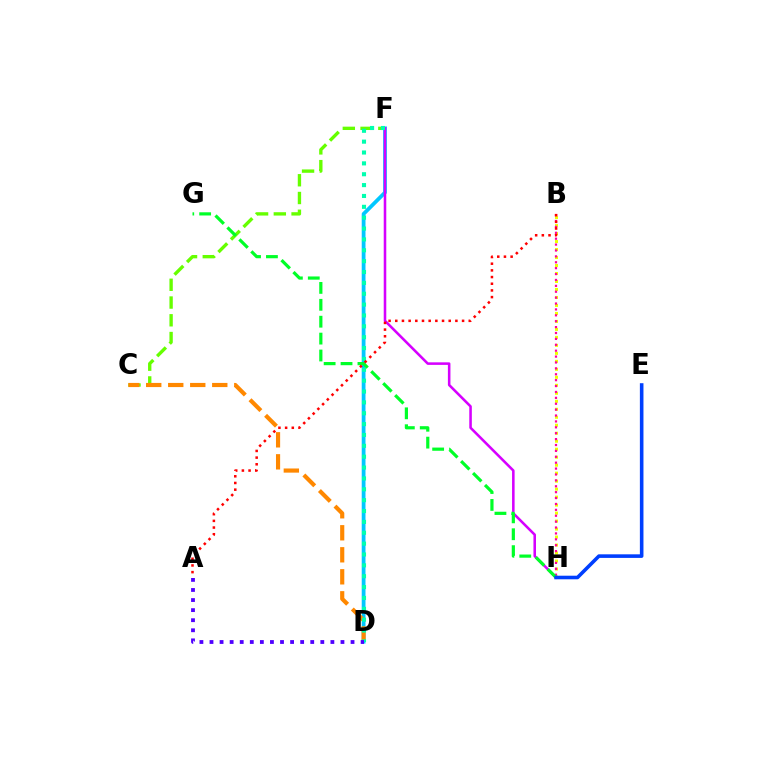{('D', 'F'): [{'color': '#00c7ff', 'line_style': 'solid', 'thickness': 2.72}, {'color': '#00ffaf', 'line_style': 'dotted', 'thickness': 2.95}], ('B', 'H'): [{'color': '#eeff00', 'line_style': 'dotted', 'thickness': 2.17}, {'color': '#ff00a0', 'line_style': 'dotted', 'thickness': 1.6}], ('C', 'F'): [{'color': '#66ff00', 'line_style': 'dashed', 'thickness': 2.41}], ('F', 'H'): [{'color': '#d600ff', 'line_style': 'solid', 'thickness': 1.84}], ('C', 'D'): [{'color': '#ff8800', 'line_style': 'dashed', 'thickness': 2.99}], ('G', 'H'): [{'color': '#00ff27', 'line_style': 'dashed', 'thickness': 2.3}], ('E', 'H'): [{'color': '#003fff', 'line_style': 'solid', 'thickness': 2.58}], ('A', 'D'): [{'color': '#4f00ff', 'line_style': 'dotted', 'thickness': 2.74}], ('A', 'B'): [{'color': '#ff0000', 'line_style': 'dotted', 'thickness': 1.81}]}